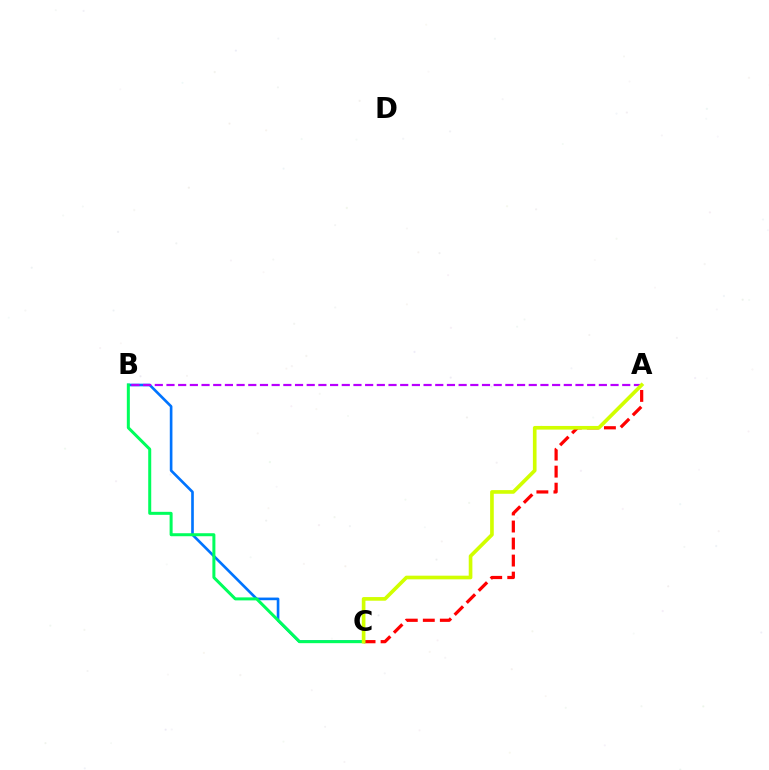{('B', 'C'): [{'color': '#0074ff', 'line_style': 'solid', 'thickness': 1.91}, {'color': '#00ff5c', 'line_style': 'solid', 'thickness': 2.16}], ('A', 'C'): [{'color': '#ff0000', 'line_style': 'dashed', 'thickness': 2.31}, {'color': '#d1ff00', 'line_style': 'solid', 'thickness': 2.63}], ('A', 'B'): [{'color': '#b900ff', 'line_style': 'dashed', 'thickness': 1.59}]}